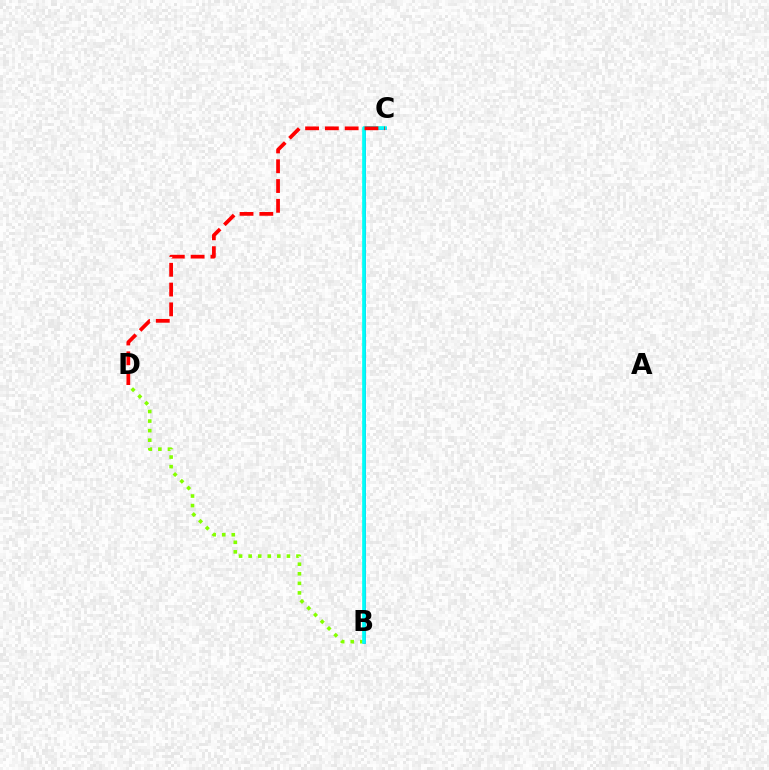{('B', 'C'): [{'color': '#7200ff', 'line_style': 'solid', 'thickness': 1.87}, {'color': '#00fff6', 'line_style': 'solid', 'thickness': 2.64}], ('B', 'D'): [{'color': '#84ff00', 'line_style': 'dotted', 'thickness': 2.6}], ('C', 'D'): [{'color': '#ff0000', 'line_style': 'dashed', 'thickness': 2.69}]}